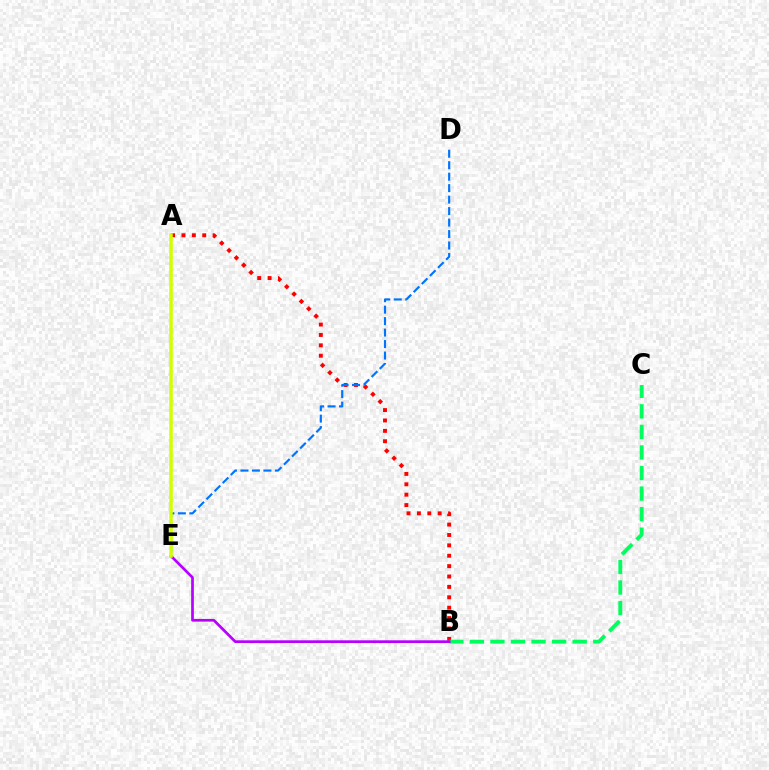{('A', 'B'): [{'color': '#ff0000', 'line_style': 'dotted', 'thickness': 2.82}], ('D', 'E'): [{'color': '#0074ff', 'line_style': 'dashed', 'thickness': 1.56}], ('B', 'C'): [{'color': '#00ff5c', 'line_style': 'dashed', 'thickness': 2.79}], ('B', 'E'): [{'color': '#b900ff', 'line_style': 'solid', 'thickness': 1.95}], ('A', 'E'): [{'color': '#d1ff00', 'line_style': 'solid', 'thickness': 2.53}]}